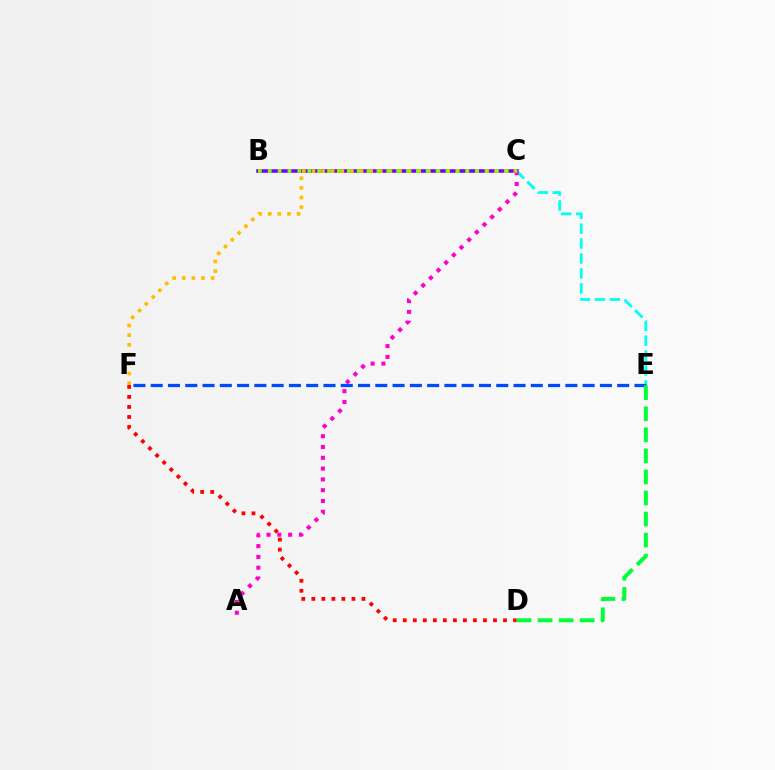{('D', 'F'): [{'color': '#ff0000', 'line_style': 'dotted', 'thickness': 2.72}], ('B', 'C'): [{'color': '#7200ff', 'line_style': 'solid', 'thickness': 2.58}, {'color': '#84ff00', 'line_style': 'dotted', 'thickness': 2.68}], ('C', 'E'): [{'color': '#00fff6', 'line_style': 'dashed', 'thickness': 2.03}], ('C', 'F'): [{'color': '#ffbd00', 'line_style': 'dotted', 'thickness': 2.61}], ('A', 'C'): [{'color': '#ff00cf', 'line_style': 'dotted', 'thickness': 2.93}], ('E', 'F'): [{'color': '#004bff', 'line_style': 'dashed', 'thickness': 2.35}], ('D', 'E'): [{'color': '#00ff39', 'line_style': 'dashed', 'thickness': 2.86}]}